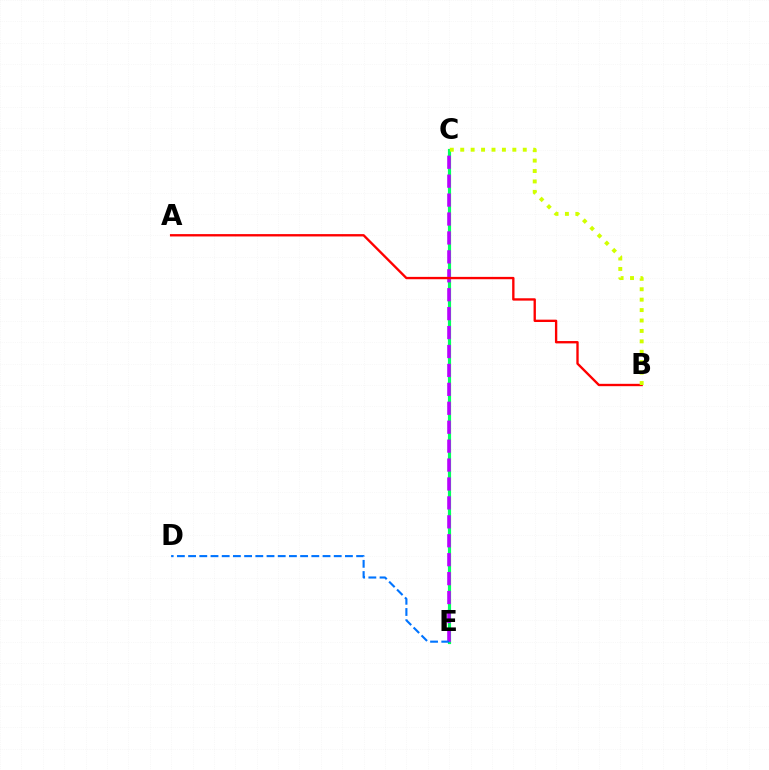{('C', 'E'): [{'color': '#00ff5c', 'line_style': 'solid', 'thickness': 2.28}, {'color': '#b900ff', 'line_style': 'dashed', 'thickness': 2.57}], ('A', 'B'): [{'color': '#ff0000', 'line_style': 'solid', 'thickness': 1.69}], ('B', 'C'): [{'color': '#d1ff00', 'line_style': 'dotted', 'thickness': 2.83}], ('D', 'E'): [{'color': '#0074ff', 'line_style': 'dashed', 'thickness': 1.52}]}